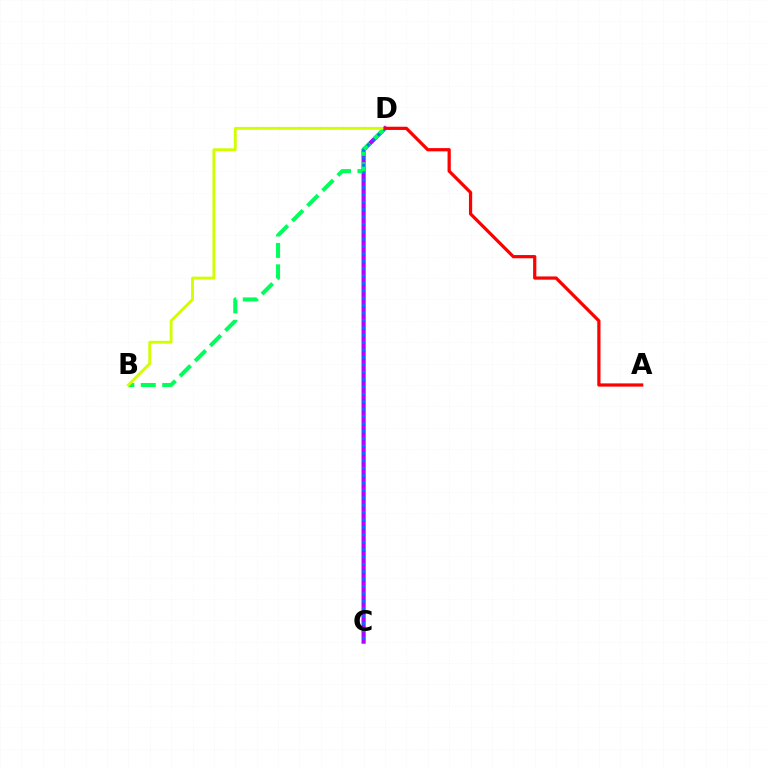{('C', 'D'): [{'color': '#b900ff', 'line_style': 'solid', 'thickness': 3.0}, {'color': '#0074ff', 'line_style': 'dotted', 'thickness': 2.01}], ('B', 'D'): [{'color': '#00ff5c', 'line_style': 'dashed', 'thickness': 2.91}, {'color': '#d1ff00', 'line_style': 'solid', 'thickness': 2.06}], ('A', 'D'): [{'color': '#ff0000', 'line_style': 'solid', 'thickness': 2.33}]}